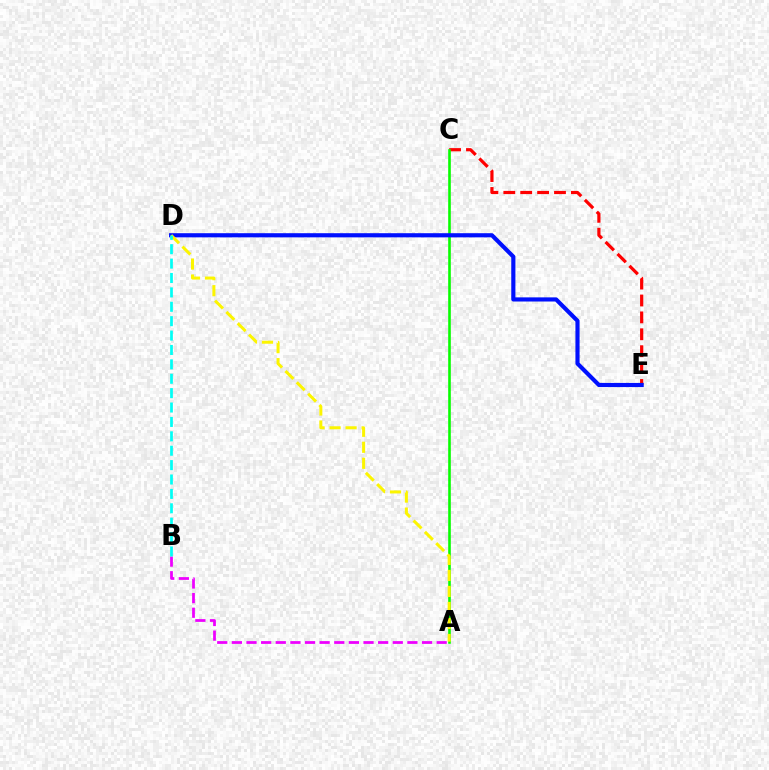{('C', 'E'): [{'color': '#ff0000', 'line_style': 'dashed', 'thickness': 2.3}], ('A', 'C'): [{'color': '#08ff00', 'line_style': 'solid', 'thickness': 1.89}], ('D', 'E'): [{'color': '#0010ff', 'line_style': 'solid', 'thickness': 2.98}], ('A', 'B'): [{'color': '#ee00ff', 'line_style': 'dashed', 'thickness': 1.99}], ('A', 'D'): [{'color': '#fcf500', 'line_style': 'dashed', 'thickness': 2.18}], ('B', 'D'): [{'color': '#00fff6', 'line_style': 'dashed', 'thickness': 1.96}]}